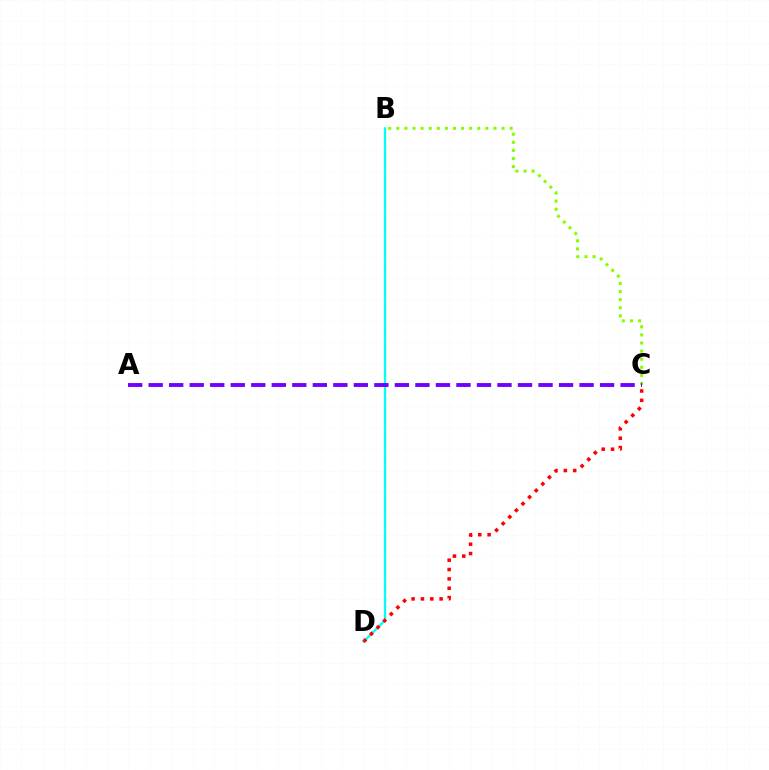{('B', 'C'): [{'color': '#84ff00', 'line_style': 'dotted', 'thickness': 2.2}], ('B', 'D'): [{'color': '#00fff6', 'line_style': 'solid', 'thickness': 1.66}], ('A', 'C'): [{'color': '#7200ff', 'line_style': 'dashed', 'thickness': 2.79}], ('C', 'D'): [{'color': '#ff0000', 'line_style': 'dotted', 'thickness': 2.54}]}